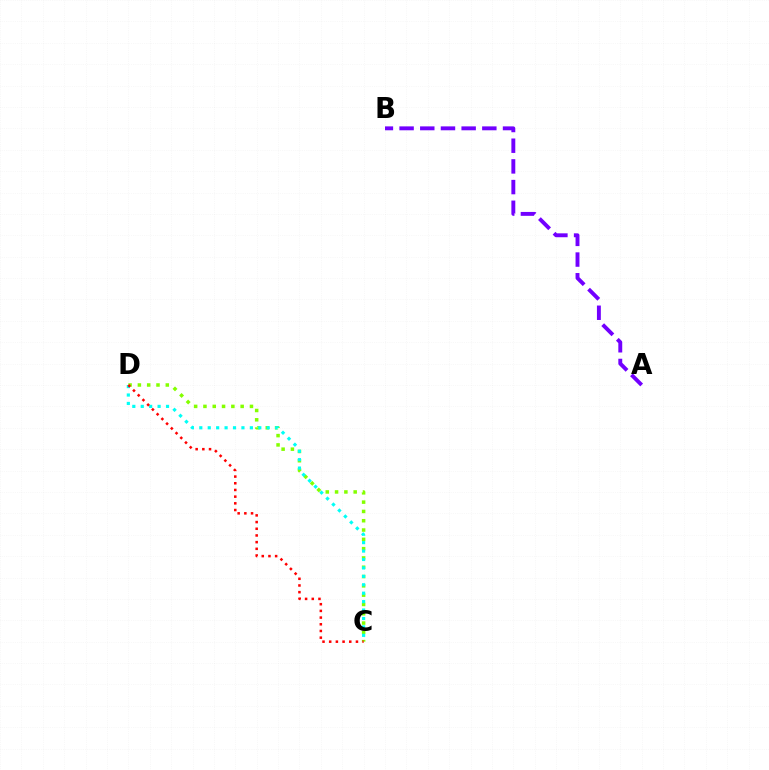{('C', 'D'): [{'color': '#84ff00', 'line_style': 'dotted', 'thickness': 2.53}, {'color': '#00fff6', 'line_style': 'dotted', 'thickness': 2.29}, {'color': '#ff0000', 'line_style': 'dotted', 'thickness': 1.82}], ('A', 'B'): [{'color': '#7200ff', 'line_style': 'dashed', 'thickness': 2.81}]}